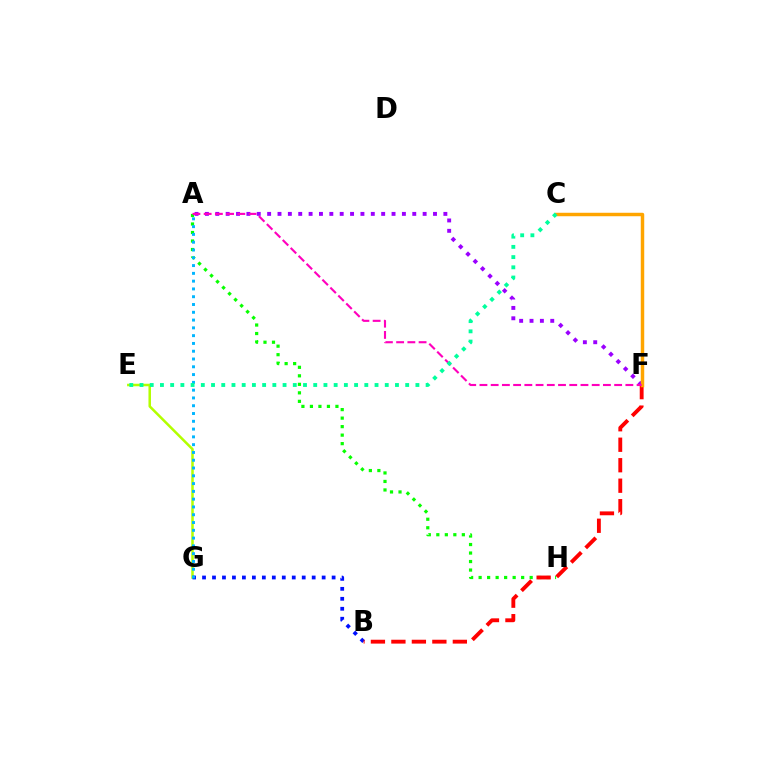{('E', 'G'): [{'color': '#b3ff00', 'line_style': 'solid', 'thickness': 1.81}], ('A', 'F'): [{'color': '#9b00ff', 'line_style': 'dotted', 'thickness': 2.82}, {'color': '#ff00bd', 'line_style': 'dashed', 'thickness': 1.52}], ('A', 'H'): [{'color': '#08ff00', 'line_style': 'dotted', 'thickness': 2.31}], ('B', 'G'): [{'color': '#0010ff', 'line_style': 'dotted', 'thickness': 2.71}], ('A', 'G'): [{'color': '#00b5ff', 'line_style': 'dotted', 'thickness': 2.12}], ('B', 'F'): [{'color': '#ff0000', 'line_style': 'dashed', 'thickness': 2.78}], ('C', 'F'): [{'color': '#ffa500', 'line_style': 'solid', 'thickness': 2.49}], ('C', 'E'): [{'color': '#00ff9d', 'line_style': 'dotted', 'thickness': 2.78}]}